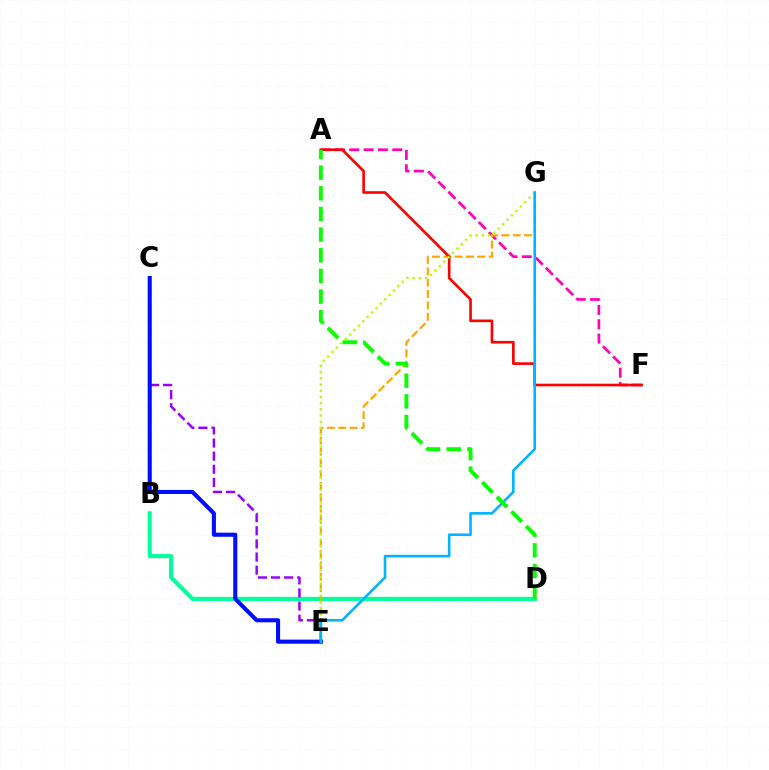{('A', 'F'): [{'color': '#ff00bd', 'line_style': 'dashed', 'thickness': 1.95}, {'color': '#ff0000', 'line_style': 'solid', 'thickness': 1.9}], ('B', 'D'): [{'color': '#00ff9d', 'line_style': 'solid', 'thickness': 2.95}], ('E', 'G'): [{'color': '#ffa500', 'line_style': 'dashed', 'thickness': 1.54}, {'color': '#b3ff00', 'line_style': 'dotted', 'thickness': 1.69}, {'color': '#00b5ff', 'line_style': 'solid', 'thickness': 1.87}], ('C', 'E'): [{'color': '#9b00ff', 'line_style': 'dashed', 'thickness': 1.78}, {'color': '#0010ff', 'line_style': 'solid', 'thickness': 2.94}], ('A', 'D'): [{'color': '#08ff00', 'line_style': 'dashed', 'thickness': 2.81}]}